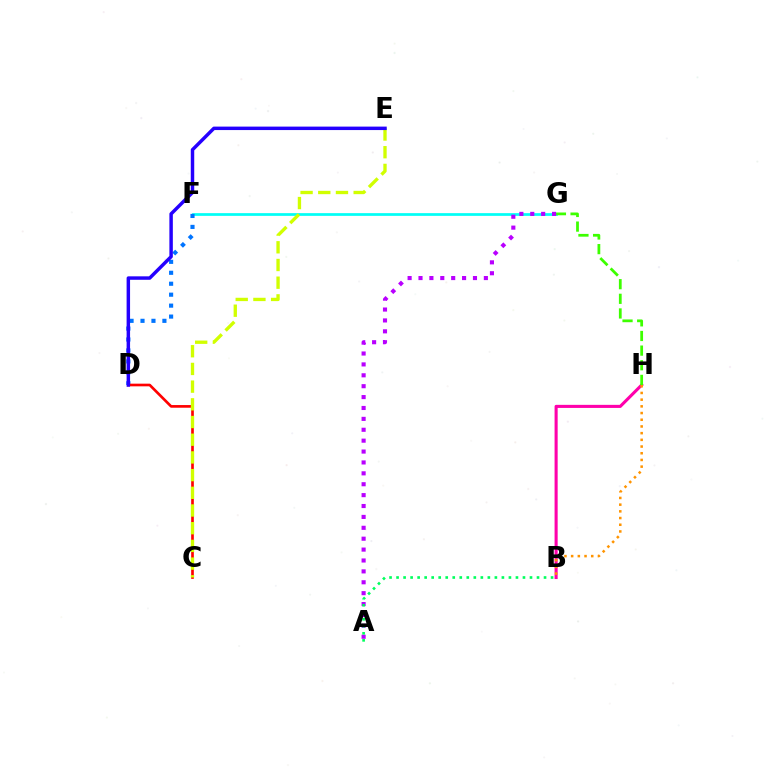{('F', 'G'): [{'color': '#00fff6', 'line_style': 'solid', 'thickness': 1.96}], ('D', 'F'): [{'color': '#0074ff', 'line_style': 'dotted', 'thickness': 2.97}], ('C', 'D'): [{'color': '#ff0000', 'line_style': 'solid', 'thickness': 1.92}], ('B', 'H'): [{'color': '#ff00ac', 'line_style': 'solid', 'thickness': 2.22}, {'color': '#ff9400', 'line_style': 'dotted', 'thickness': 1.82}], ('G', 'H'): [{'color': '#3dff00', 'line_style': 'dashed', 'thickness': 1.99}], ('C', 'E'): [{'color': '#d1ff00', 'line_style': 'dashed', 'thickness': 2.4}], ('A', 'G'): [{'color': '#b900ff', 'line_style': 'dotted', 'thickness': 2.96}], ('D', 'E'): [{'color': '#2500ff', 'line_style': 'solid', 'thickness': 2.49}], ('A', 'B'): [{'color': '#00ff5c', 'line_style': 'dotted', 'thickness': 1.91}]}